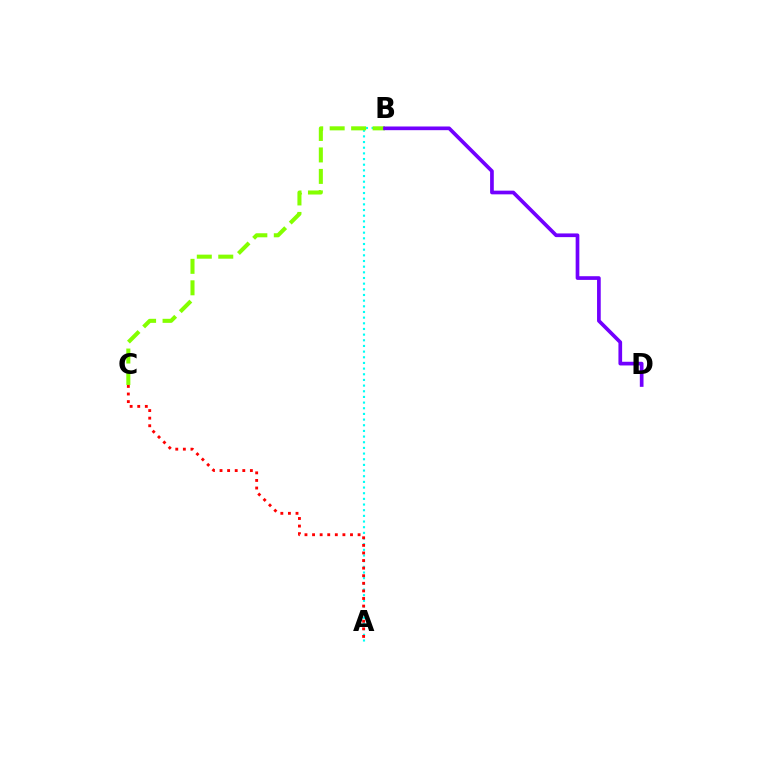{('A', 'B'): [{'color': '#00fff6', 'line_style': 'dotted', 'thickness': 1.54}], ('A', 'C'): [{'color': '#ff0000', 'line_style': 'dotted', 'thickness': 2.06}], ('B', 'C'): [{'color': '#84ff00', 'line_style': 'dashed', 'thickness': 2.92}], ('B', 'D'): [{'color': '#7200ff', 'line_style': 'solid', 'thickness': 2.66}]}